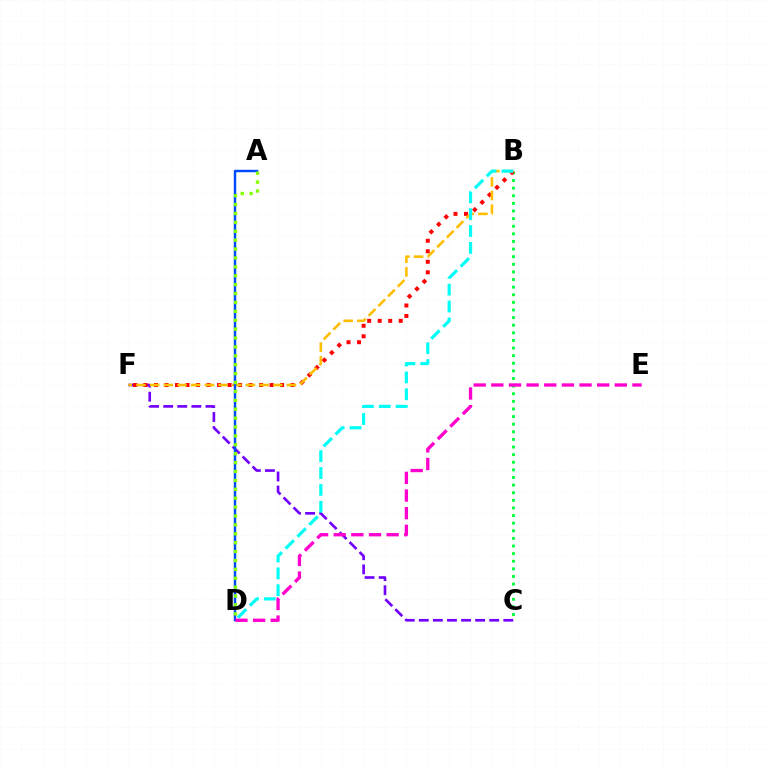{('B', 'C'): [{'color': '#00ff39', 'line_style': 'dotted', 'thickness': 2.07}], ('C', 'F'): [{'color': '#7200ff', 'line_style': 'dashed', 'thickness': 1.91}], ('B', 'F'): [{'color': '#ff0000', 'line_style': 'dotted', 'thickness': 2.86}, {'color': '#ffbd00', 'line_style': 'dashed', 'thickness': 1.86}], ('A', 'D'): [{'color': '#004bff', 'line_style': 'solid', 'thickness': 1.76}, {'color': '#84ff00', 'line_style': 'dotted', 'thickness': 2.42}], ('B', 'D'): [{'color': '#00fff6', 'line_style': 'dashed', 'thickness': 2.29}], ('D', 'E'): [{'color': '#ff00cf', 'line_style': 'dashed', 'thickness': 2.4}]}